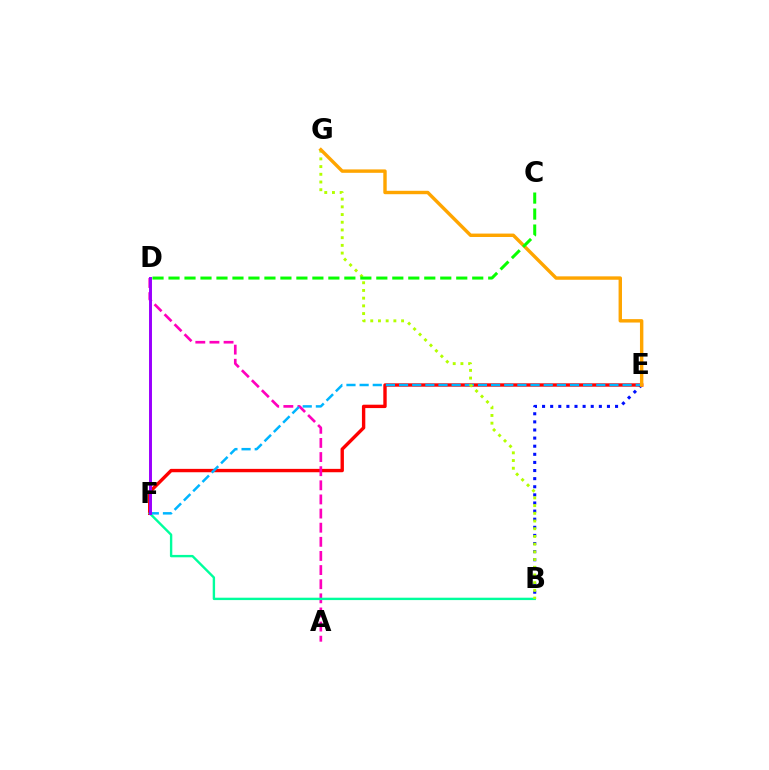{('B', 'E'): [{'color': '#0010ff', 'line_style': 'dotted', 'thickness': 2.2}], ('E', 'F'): [{'color': '#ff0000', 'line_style': 'solid', 'thickness': 2.43}, {'color': '#00b5ff', 'line_style': 'dashed', 'thickness': 1.79}], ('A', 'D'): [{'color': '#ff00bd', 'line_style': 'dashed', 'thickness': 1.92}], ('B', 'F'): [{'color': '#00ff9d', 'line_style': 'solid', 'thickness': 1.72}], ('D', 'F'): [{'color': '#9b00ff', 'line_style': 'solid', 'thickness': 2.13}], ('B', 'G'): [{'color': '#b3ff00', 'line_style': 'dotted', 'thickness': 2.09}], ('E', 'G'): [{'color': '#ffa500', 'line_style': 'solid', 'thickness': 2.46}], ('C', 'D'): [{'color': '#08ff00', 'line_style': 'dashed', 'thickness': 2.17}]}